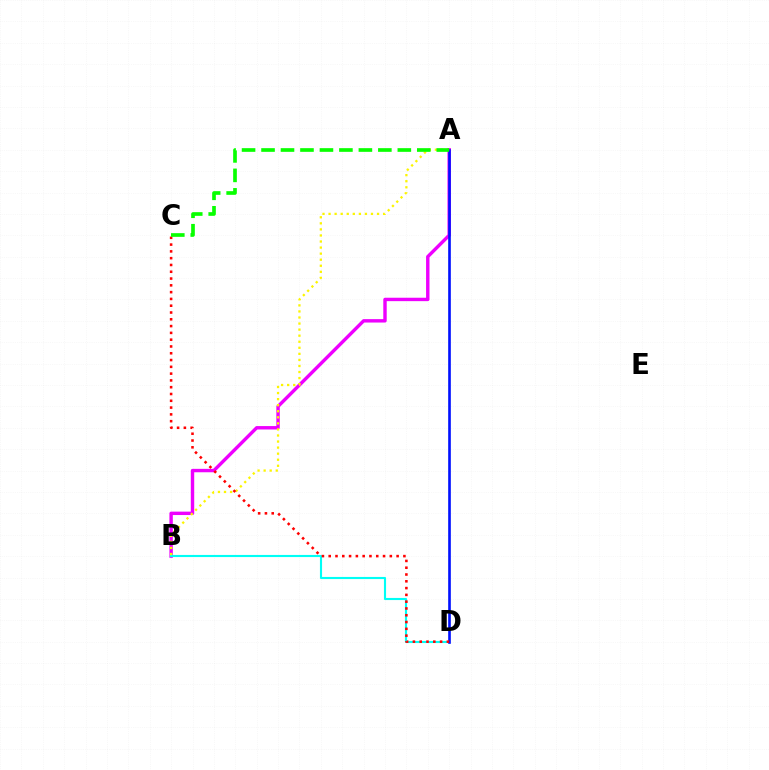{('A', 'B'): [{'color': '#ee00ff', 'line_style': 'solid', 'thickness': 2.46}, {'color': '#fcf500', 'line_style': 'dotted', 'thickness': 1.65}], ('B', 'D'): [{'color': '#00fff6', 'line_style': 'solid', 'thickness': 1.53}], ('A', 'D'): [{'color': '#0010ff', 'line_style': 'solid', 'thickness': 1.9}], ('C', 'D'): [{'color': '#ff0000', 'line_style': 'dotted', 'thickness': 1.85}], ('A', 'C'): [{'color': '#08ff00', 'line_style': 'dashed', 'thickness': 2.65}]}